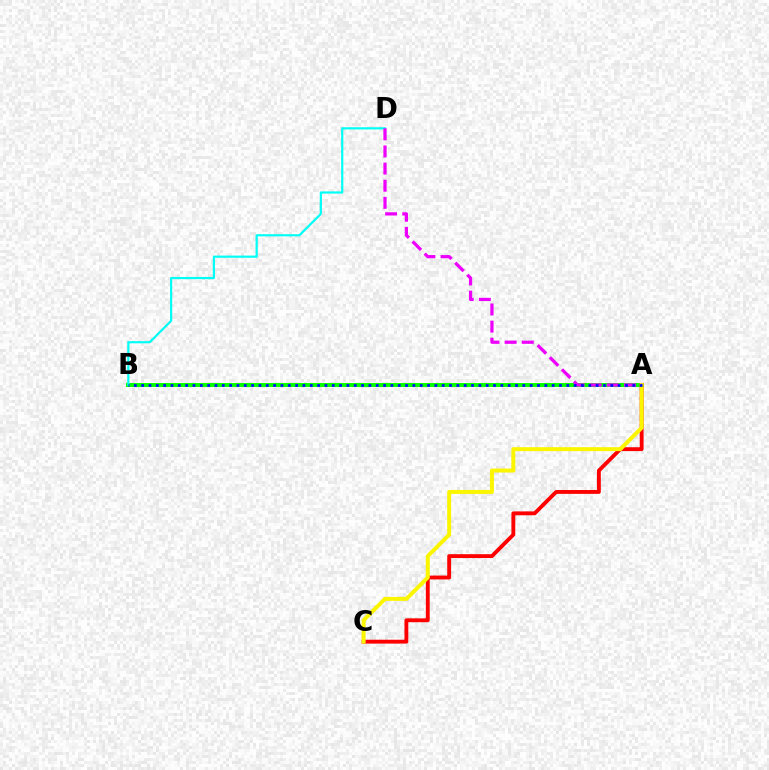{('A', 'B'): [{'color': '#08ff00', 'line_style': 'solid', 'thickness': 2.85}, {'color': '#0010ff', 'line_style': 'dotted', 'thickness': 1.99}], ('A', 'C'): [{'color': '#ff0000', 'line_style': 'solid', 'thickness': 2.78}, {'color': '#fcf500', 'line_style': 'solid', 'thickness': 2.86}], ('B', 'D'): [{'color': '#00fff6', 'line_style': 'solid', 'thickness': 1.57}], ('A', 'D'): [{'color': '#ee00ff', 'line_style': 'dashed', 'thickness': 2.33}]}